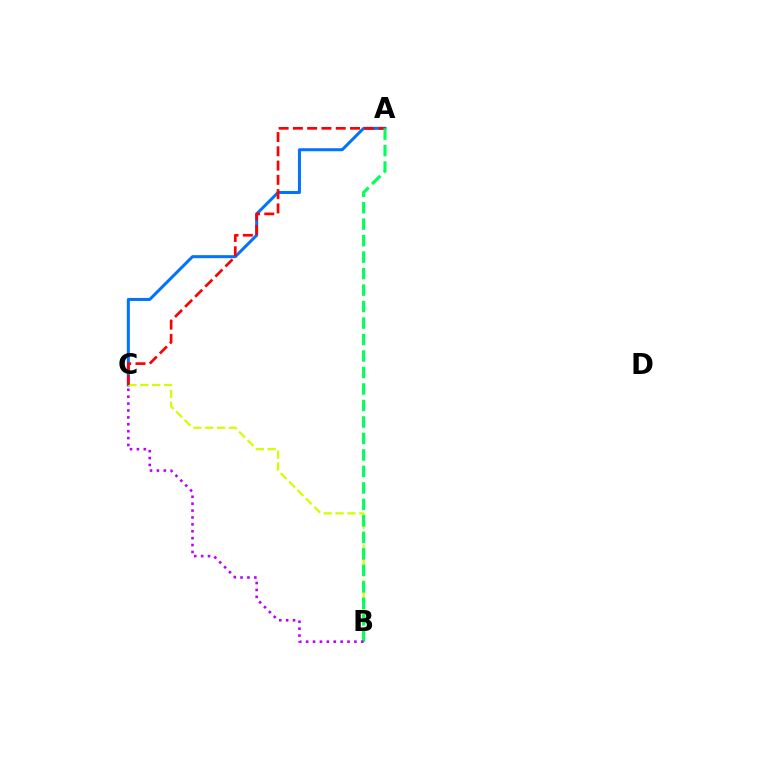{('A', 'C'): [{'color': '#0074ff', 'line_style': 'solid', 'thickness': 2.17}, {'color': '#ff0000', 'line_style': 'dashed', 'thickness': 1.94}], ('B', 'C'): [{'color': '#d1ff00', 'line_style': 'dashed', 'thickness': 1.61}, {'color': '#b900ff', 'line_style': 'dotted', 'thickness': 1.87}], ('A', 'B'): [{'color': '#00ff5c', 'line_style': 'dashed', 'thickness': 2.24}]}